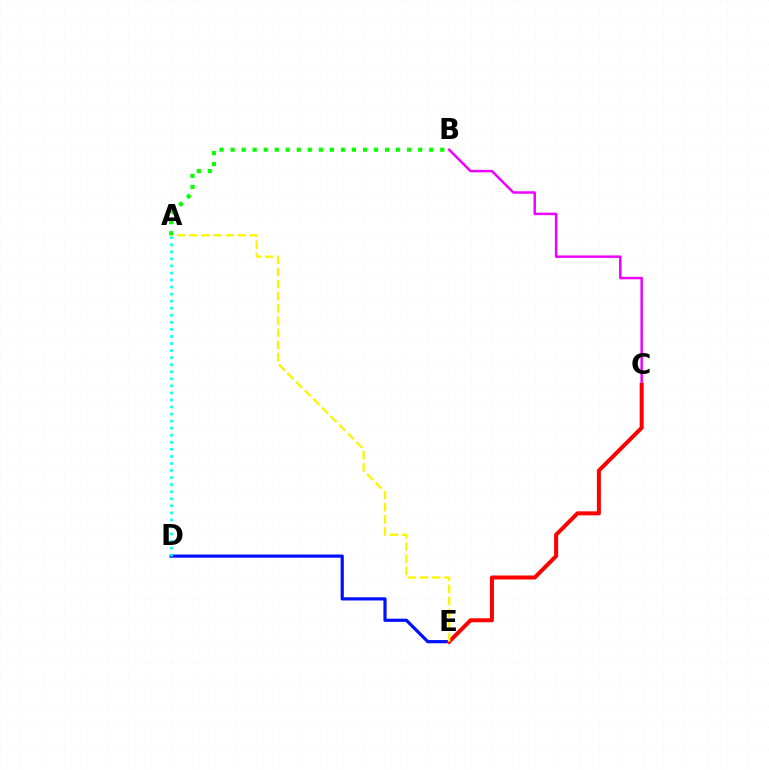{('D', 'E'): [{'color': '#0010ff', 'line_style': 'solid', 'thickness': 2.3}], ('B', 'C'): [{'color': '#ee00ff', 'line_style': 'solid', 'thickness': 1.78}], ('C', 'E'): [{'color': '#ff0000', 'line_style': 'solid', 'thickness': 2.89}], ('A', 'E'): [{'color': '#fcf500', 'line_style': 'dashed', 'thickness': 1.65}], ('A', 'D'): [{'color': '#00fff6', 'line_style': 'dotted', 'thickness': 1.92}], ('A', 'B'): [{'color': '#08ff00', 'line_style': 'dotted', 'thickness': 3.0}]}